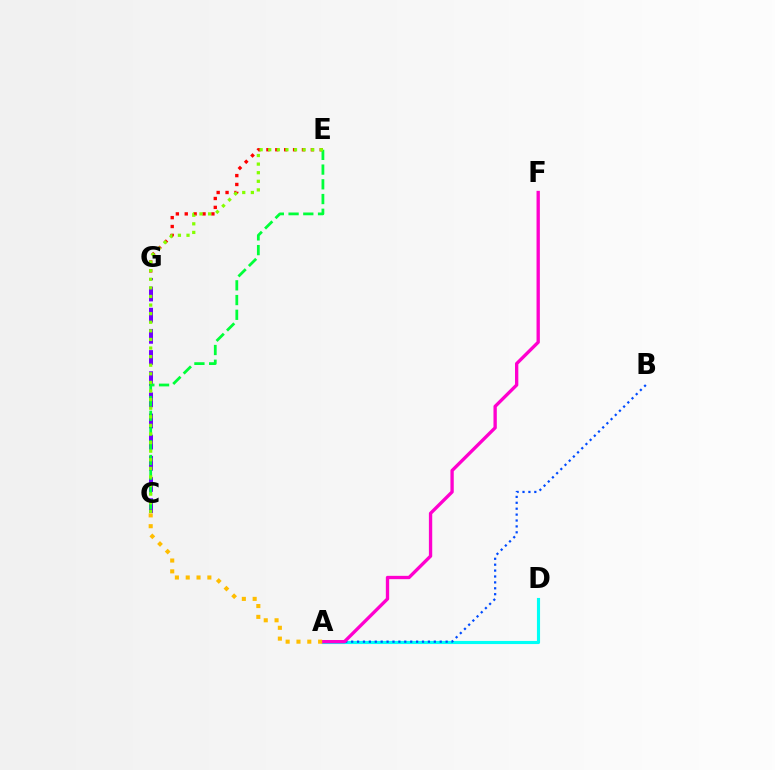{('A', 'D'): [{'color': '#00fff6', 'line_style': 'solid', 'thickness': 2.24}], ('C', 'G'): [{'color': '#7200ff', 'line_style': 'dashed', 'thickness': 2.87}], ('A', 'B'): [{'color': '#004bff', 'line_style': 'dotted', 'thickness': 1.6}], ('A', 'F'): [{'color': '#ff00cf', 'line_style': 'solid', 'thickness': 2.4}], ('E', 'G'): [{'color': '#ff0000', 'line_style': 'dotted', 'thickness': 2.41}], ('C', 'E'): [{'color': '#00ff39', 'line_style': 'dashed', 'thickness': 2.0}, {'color': '#84ff00', 'line_style': 'dotted', 'thickness': 2.34}], ('A', 'C'): [{'color': '#ffbd00', 'line_style': 'dotted', 'thickness': 2.94}]}